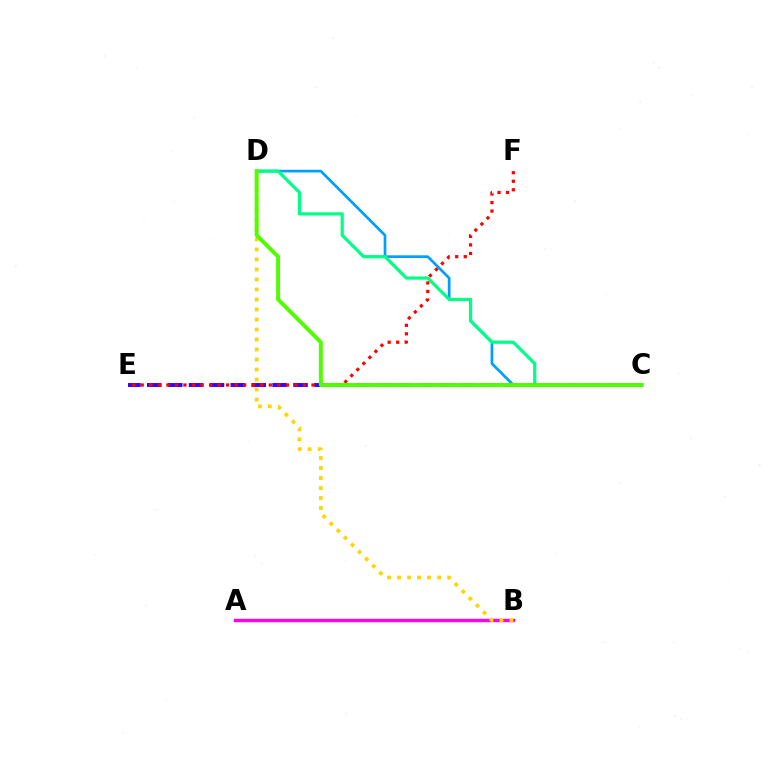{('C', 'E'): [{'color': '#3700ff', 'line_style': 'dashed', 'thickness': 2.84}], ('E', 'F'): [{'color': '#ff0000', 'line_style': 'dotted', 'thickness': 2.32}], ('C', 'D'): [{'color': '#009eff', 'line_style': 'solid', 'thickness': 1.94}, {'color': '#00ff86', 'line_style': 'solid', 'thickness': 2.31}, {'color': '#4fff00', 'line_style': 'solid', 'thickness': 2.83}], ('A', 'B'): [{'color': '#ff00ed', 'line_style': 'solid', 'thickness': 2.45}], ('B', 'D'): [{'color': '#ffd500', 'line_style': 'dotted', 'thickness': 2.72}]}